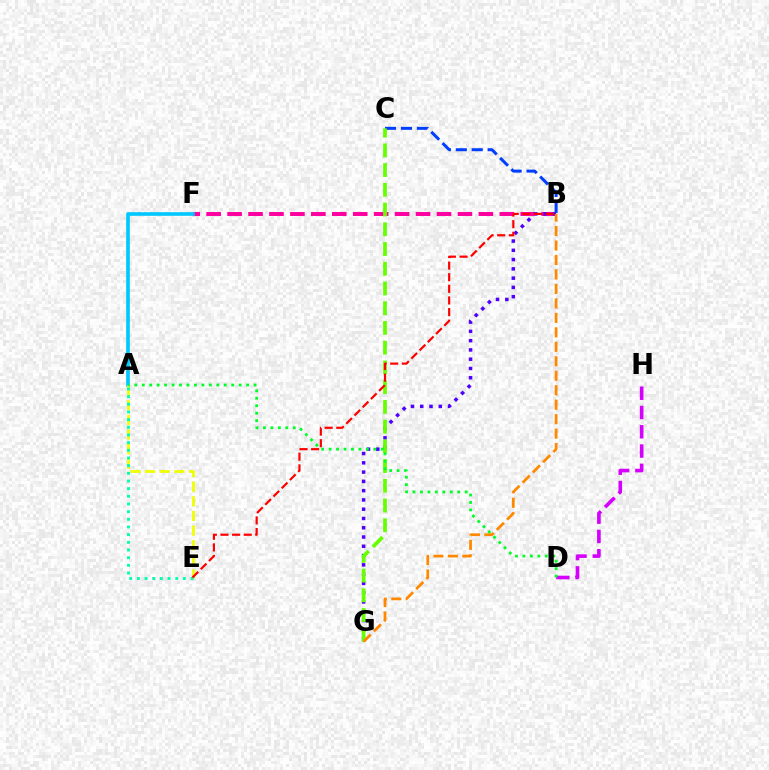{('B', 'C'): [{'color': '#003fff', 'line_style': 'dashed', 'thickness': 2.16}], ('D', 'H'): [{'color': '#d600ff', 'line_style': 'dashed', 'thickness': 2.62}], ('B', 'F'): [{'color': '#ff00a0', 'line_style': 'dashed', 'thickness': 2.84}], ('B', 'G'): [{'color': '#4f00ff', 'line_style': 'dotted', 'thickness': 2.52}, {'color': '#ff8800', 'line_style': 'dashed', 'thickness': 1.97}], ('A', 'F'): [{'color': '#00c7ff', 'line_style': 'solid', 'thickness': 2.61}], ('A', 'E'): [{'color': '#eeff00', 'line_style': 'dashed', 'thickness': 1.99}, {'color': '#00ffaf', 'line_style': 'dotted', 'thickness': 2.08}], ('C', 'G'): [{'color': '#66ff00', 'line_style': 'dashed', 'thickness': 2.68}], ('A', 'D'): [{'color': '#00ff27', 'line_style': 'dotted', 'thickness': 2.02}], ('B', 'E'): [{'color': '#ff0000', 'line_style': 'dashed', 'thickness': 1.58}]}